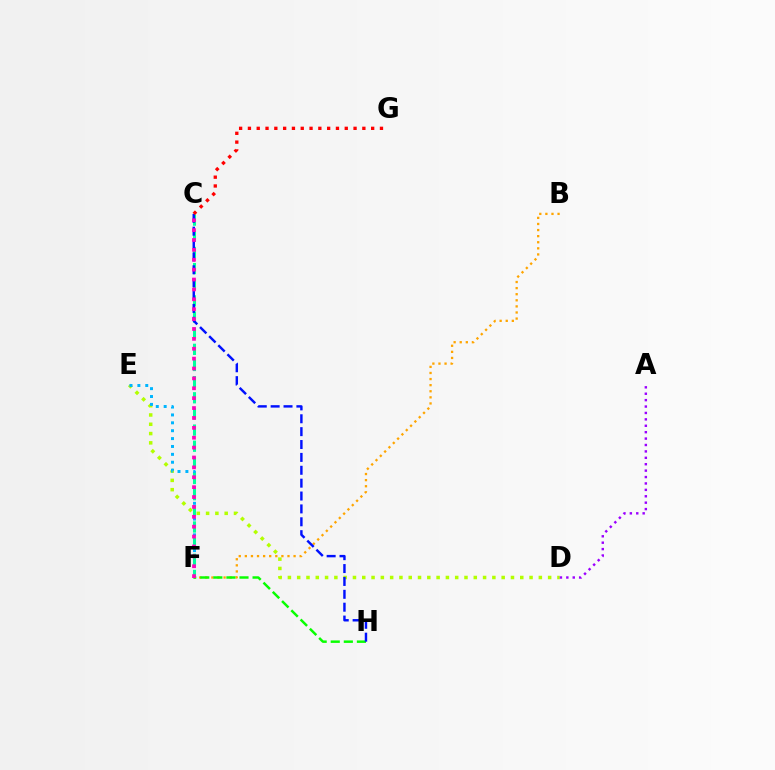{('D', 'E'): [{'color': '#b3ff00', 'line_style': 'dotted', 'thickness': 2.53}], ('E', 'F'): [{'color': '#00b5ff', 'line_style': 'dotted', 'thickness': 2.14}], ('C', 'F'): [{'color': '#00ff9d', 'line_style': 'dashed', 'thickness': 2.19}, {'color': '#ff00bd', 'line_style': 'dotted', 'thickness': 2.69}], ('B', 'F'): [{'color': '#ffa500', 'line_style': 'dotted', 'thickness': 1.66}], ('A', 'D'): [{'color': '#9b00ff', 'line_style': 'dotted', 'thickness': 1.74}], ('F', 'H'): [{'color': '#08ff00', 'line_style': 'dashed', 'thickness': 1.78}], ('C', 'H'): [{'color': '#0010ff', 'line_style': 'dashed', 'thickness': 1.75}], ('C', 'G'): [{'color': '#ff0000', 'line_style': 'dotted', 'thickness': 2.39}]}